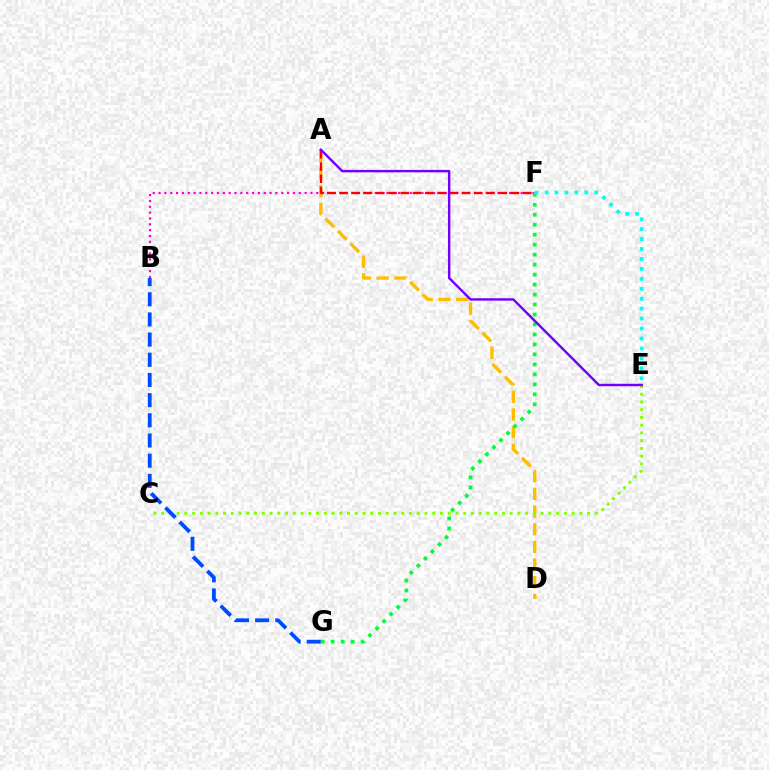{('A', 'D'): [{'color': '#ffbd00', 'line_style': 'dashed', 'thickness': 2.4}], ('B', 'F'): [{'color': '#ff00cf', 'line_style': 'dotted', 'thickness': 1.59}], ('C', 'E'): [{'color': '#84ff00', 'line_style': 'dotted', 'thickness': 2.1}], ('A', 'F'): [{'color': '#ff0000', 'line_style': 'dashed', 'thickness': 1.66}], ('B', 'G'): [{'color': '#004bff', 'line_style': 'dashed', 'thickness': 2.74}], ('F', 'G'): [{'color': '#00ff39', 'line_style': 'dotted', 'thickness': 2.71}], ('E', 'F'): [{'color': '#00fff6', 'line_style': 'dotted', 'thickness': 2.7}], ('A', 'E'): [{'color': '#7200ff', 'line_style': 'solid', 'thickness': 1.75}]}